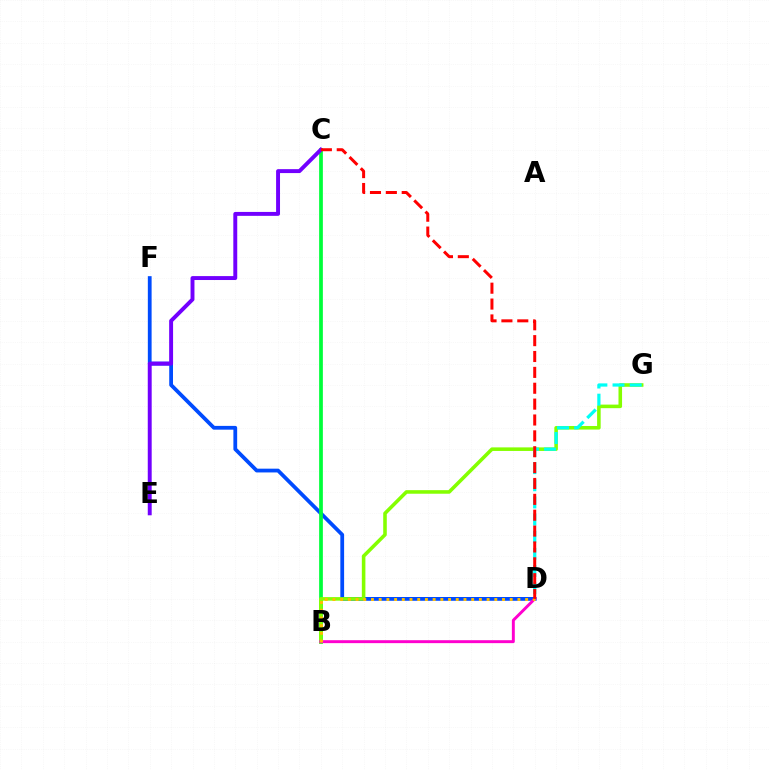{('D', 'F'): [{'color': '#004bff', 'line_style': 'solid', 'thickness': 2.72}], ('B', 'C'): [{'color': '#00ff39', 'line_style': 'solid', 'thickness': 2.69}], ('B', 'G'): [{'color': '#84ff00', 'line_style': 'solid', 'thickness': 2.57}], ('D', 'G'): [{'color': '#00fff6', 'line_style': 'dashed', 'thickness': 2.33}], ('B', 'D'): [{'color': '#ff00cf', 'line_style': 'solid', 'thickness': 2.11}, {'color': '#ffbd00', 'line_style': 'dotted', 'thickness': 2.09}], ('C', 'E'): [{'color': '#7200ff', 'line_style': 'solid', 'thickness': 2.83}], ('C', 'D'): [{'color': '#ff0000', 'line_style': 'dashed', 'thickness': 2.16}]}